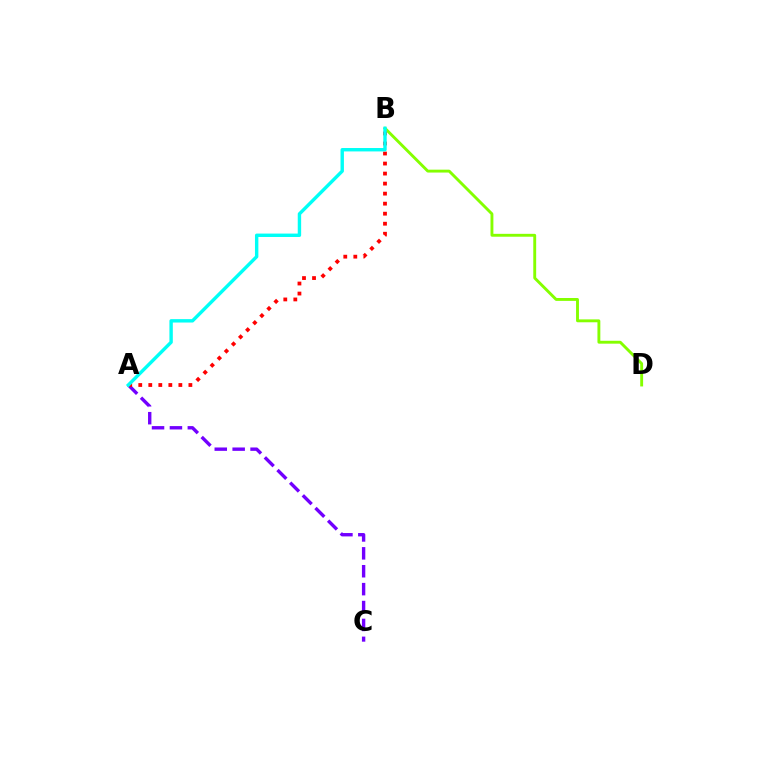{('A', 'C'): [{'color': '#7200ff', 'line_style': 'dashed', 'thickness': 2.43}], ('B', 'D'): [{'color': '#84ff00', 'line_style': 'solid', 'thickness': 2.08}], ('A', 'B'): [{'color': '#ff0000', 'line_style': 'dotted', 'thickness': 2.72}, {'color': '#00fff6', 'line_style': 'solid', 'thickness': 2.45}]}